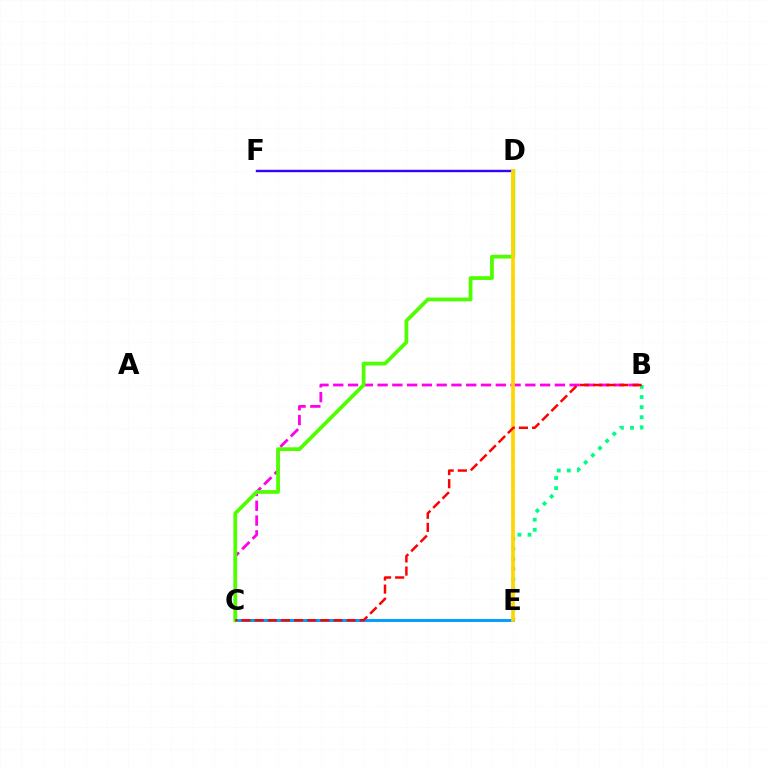{('B', 'C'): [{'color': '#ff00ed', 'line_style': 'dashed', 'thickness': 2.01}, {'color': '#ff0000', 'line_style': 'dashed', 'thickness': 1.78}], ('C', 'E'): [{'color': '#009eff', 'line_style': 'solid', 'thickness': 2.11}], ('D', 'F'): [{'color': '#3700ff', 'line_style': 'solid', 'thickness': 1.73}], ('B', 'E'): [{'color': '#00ff86', 'line_style': 'dotted', 'thickness': 2.75}], ('C', 'D'): [{'color': '#4fff00', 'line_style': 'solid', 'thickness': 2.7}], ('D', 'E'): [{'color': '#ffd500', 'line_style': 'solid', 'thickness': 2.64}]}